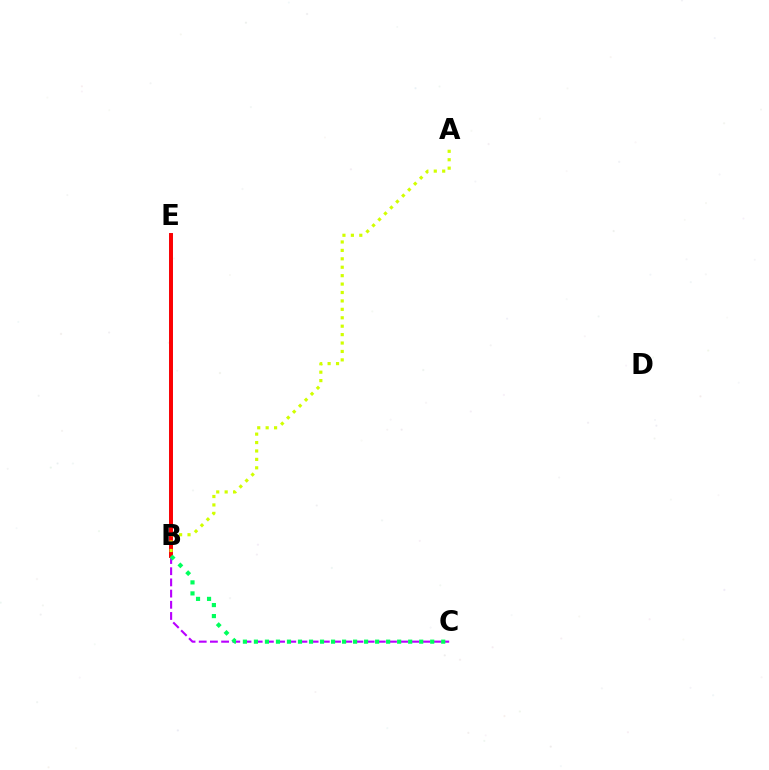{('B', 'E'): [{'color': '#0074ff', 'line_style': 'solid', 'thickness': 2.58}, {'color': '#ff0000', 'line_style': 'solid', 'thickness': 2.82}], ('B', 'C'): [{'color': '#b900ff', 'line_style': 'dashed', 'thickness': 1.52}, {'color': '#00ff5c', 'line_style': 'dotted', 'thickness': 2.99}], ('A', 'B'): [{'color': '#d1ff00', 'line_style': 'dotted', 'thickness': 2.29}]}